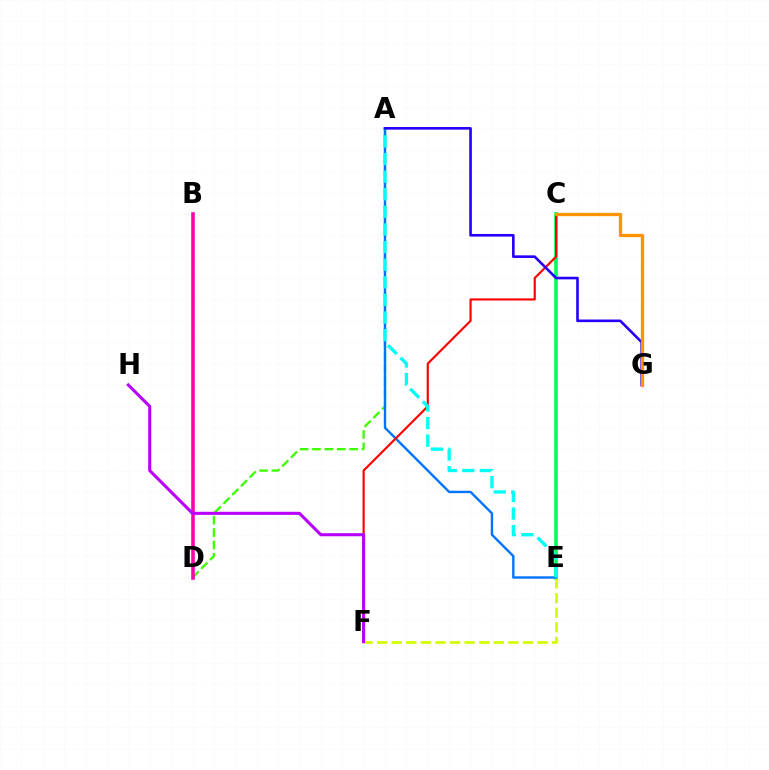{('C', 'E'): [{'color': '#00ff5c', 'line_style': 'solid', 'thickness': 2.59}], ('A', 'D'): [{'color': '#3dff00', 'line_style': 'dashed', 'thickness': 1.68}], ('B', 'D'): [{'color': '#ff00ac', 'line_style': 'solid', 'thickness': 2.58}], ('E', 'F'): [{'color': '#d1ff00', 'line_style': 'dashed', 'thickness': 1.98}], ('A', 'E'): [{'color': '#0074ff', 'line_style': 'solid', 'thickness': 1.73}, {'color': '#00fff6', 'line_style': 'dashed', 'thickness': 2.39}], ('C', 'F'): [{'color': '#ff0000', 'line_style': 'solid', 'thickness': 1.56}], ('A', 'G'): [{'color': '#2500ff', 'line_style': 'solid', 'thickness': 1.89}], ('C', 'G'): [{'color': '#ff9400', 'line_style': 'solid', 'thickness': 2.38}], ('F', 'H'): [{'color': '#b900ff', 'line_style': 'solid', 'thickness': 2.21}]}